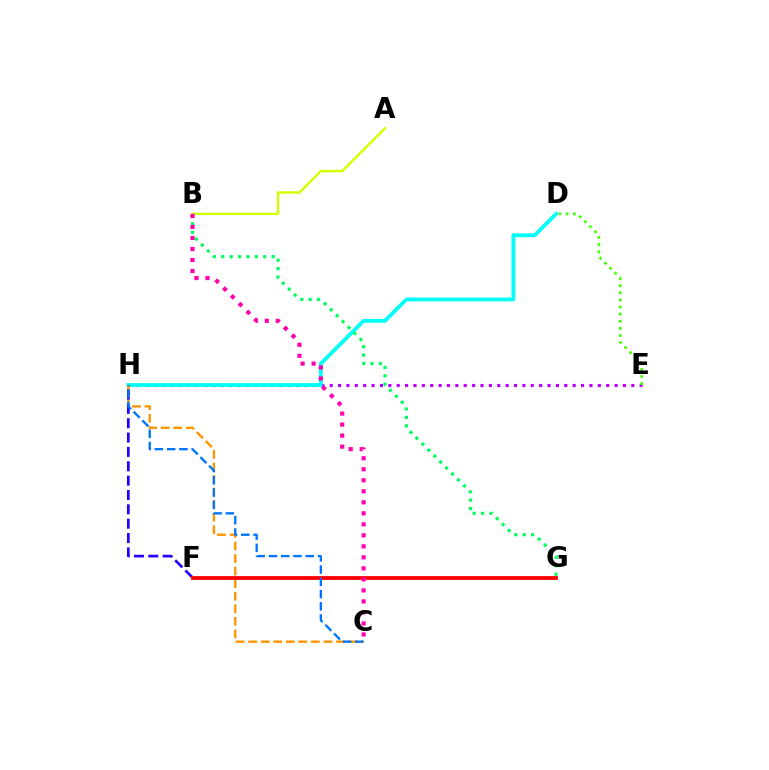{('E', 'H'): [{'color': '#b900ff', 'line_style': 'dotted', 'thickness': 2.28}], ('D', 'H'): [{'color': '#00fff6', 'line_style': 'solid', 'thickness': 2.73}], ('C', 'H'): [{'color': '#ff9400', 'line_style': 'dashed', 'thickness': 1.71}, {'color': '#0074ff', 'line_style': 'dashed', 'thickness': 1.67}], ('F', 'H'): [{'color': '#2500ff', 'line_style': 'dashed', 'thickness': 1.95}], ('A', 'B'): [{'color': '#d1ff00', 'line_style': 'solid', 'thickness': 1.75}], ('B', 'G'): [{'color': '#00ff5c', 'line_style': 'dotted', 'thickness': 2.28}], ('D', 'E'): [{'color': '#3dff00', 'line_style': 'dotted', 'thickness': 1.94}], ('F', 'G'): [{'color': '#ff0000', 'line_style': 'solid', 'thickness': 2.72}], ('B', 'C'): [{'color': '#ff00ac', 'line_style': 'dotted', 'thickness': 2.99}]}